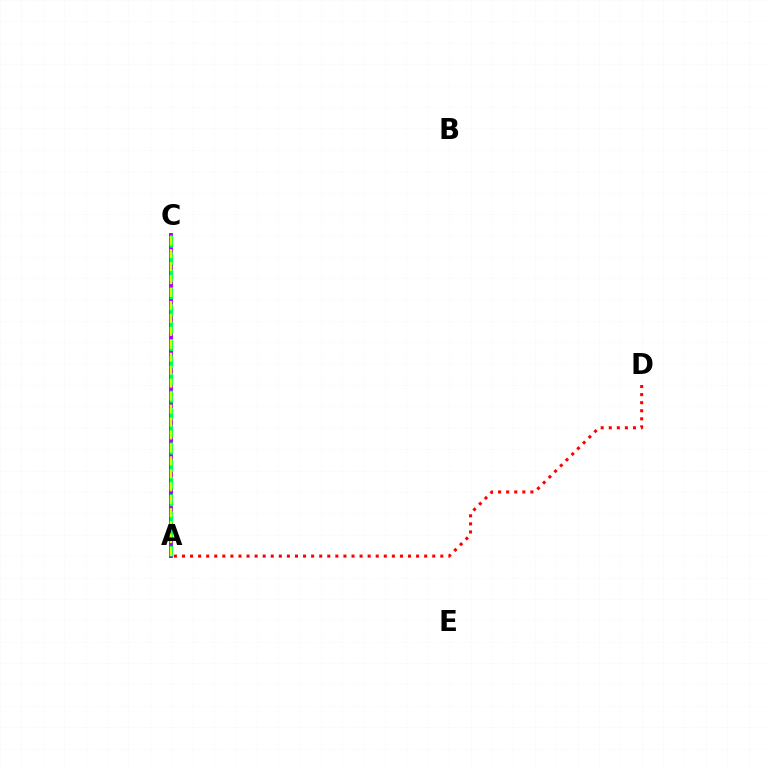{('A', 'C'): [{'color': '#0074ff', 'line_style': 'solid', 'thickness': 2.83}, {'color': '#b900ff', 'line_style': 'solid', 'thickness': 2.69}, {'color': '#00ff5c', 'line_style': 'dashed', 'thickness': 2.34}, {'color': '#d1ff00', 'line_style': 'dashed', 'thickness': 1.76}], ('A', 'D'): [{'color': '#ff0000', 'line_style': 'dotted', 'thickness': 2.19}]}